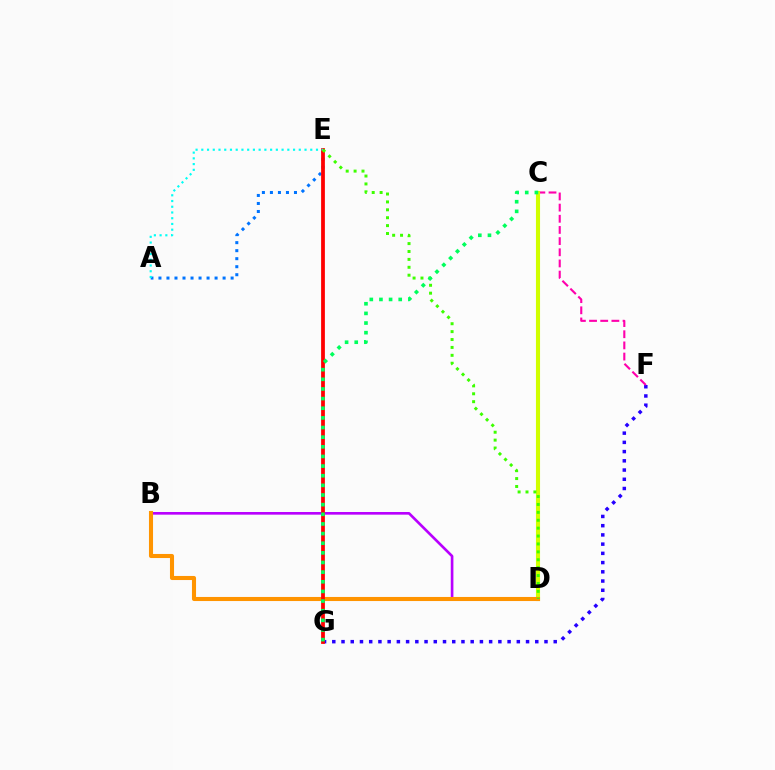{('B', 'D'): [{'color': '#b900ff', 'line_style': 'solid', 'thickness': 1.91}, {'color': '#ff9400', 'line_style': 'solid', 'thickness': 2.94}], ('F', 'G'): [{'color': '#2500ff', 'line_style': 'dotted', 'thickness': 2.51}], ('C', 'F'): [{'color': '#ff00ac', 'line_style': 'dashed', 'thickness': 1.52}], ('C', 'D'): [{'color': '#d1ff00', 'line_style': 'solid', 'thickness': 2.96}], ('A', 'E'): [{'color': '#0074ff', 'line_style': 'dotted', 'thickness': 2.18}, {'color': '#00fff6', 'line_style': 'dotted', 'thickness': 1.56}], ('E', 'G'): [{'color': '#ff0000', 'line_style': 'solid', 'thickness': 2.72}], ('D', 'E'): [{'color': '#3dff00', 'line_style': 'dotted', 'thickness': 2.15}], ('C', 'G'): [{'color': '#00ff5c', 'line_style': 'dotted', 'thickness': 2.62}]}